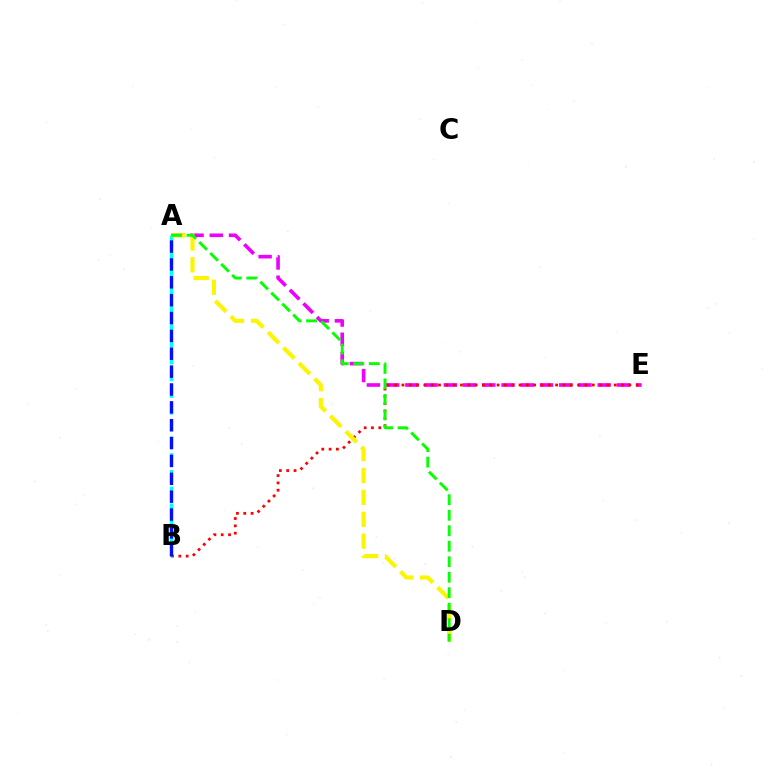{('A', 'E'): [{'color': '#ee00ff', 'line_style': 'dashed', 'thickness': 2.61}], ('B', 'E'): [{'color': '#ff0000', 'line_style': 'dotted', 'thickness': 1.99}], ('A', 'B'): [{'color': '#00fff6', 'line_style': 'dashed', 'thickness': 2.27}, {'color': '#0010ff', 'line_style': 'dashed', 'thickness': 2.43}], ('A', 'D'): [{'color': '#fcf500', 'line_style': 'dashed', 'thickness': 2.98}, {'color': '#08ff00', 'line_style': 'dashed', 'thickness': 2.11}]}